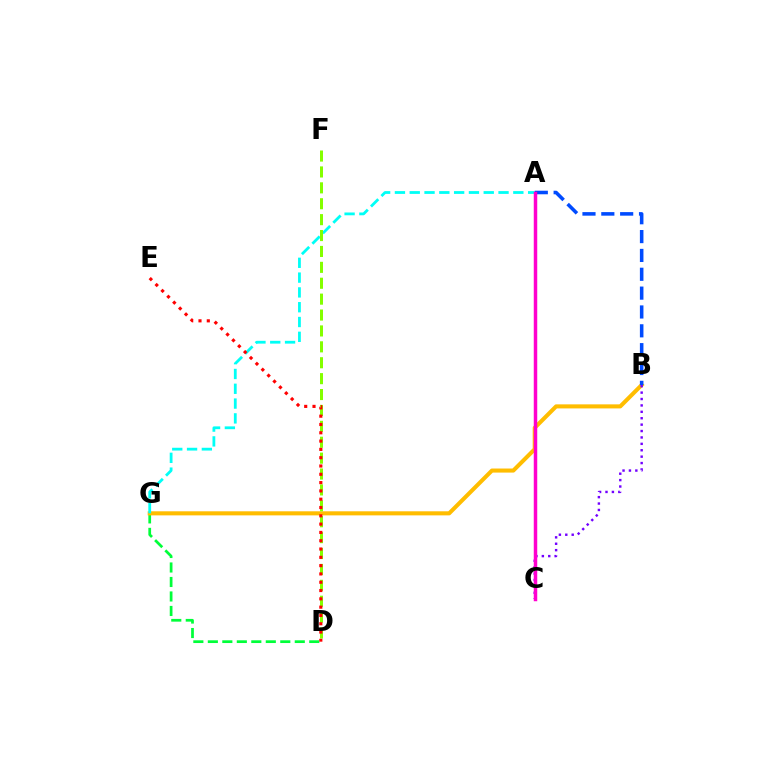{('D', 'G'): [{'color': '#00ff39', 'line_style': 'dashed', 'thickness': 1.97}], ('B', 'G'): [{'color': '#ffbd00', 'line_style': 'solid', 'thickness': 2.93}], ('A', 'G'): [{'color': '#00fff6', 'line_style': 'dashed', 'thickness': 2.01}], ('D', 'F'): [{'color': '#84ff00', 'line_style': 'dashed', 'thickness': 2.16}], ('D', 'E'): [{'color': '#ff0000', 'line_style': 'dotted', 'thickness': 2.26}], ('A', 'B'): [{'color': '#004bff', 'line_style': 'dashed', 'thickness': 2.56}], ('B', 'C'): [{'color': '#7200ff', 'line_style': 'dotted', 'thickness': 1.74}], ('A', 'C'): [{'color': '#ff00cf', 'line_style': 'solid', 'thickness': 2.5}]}